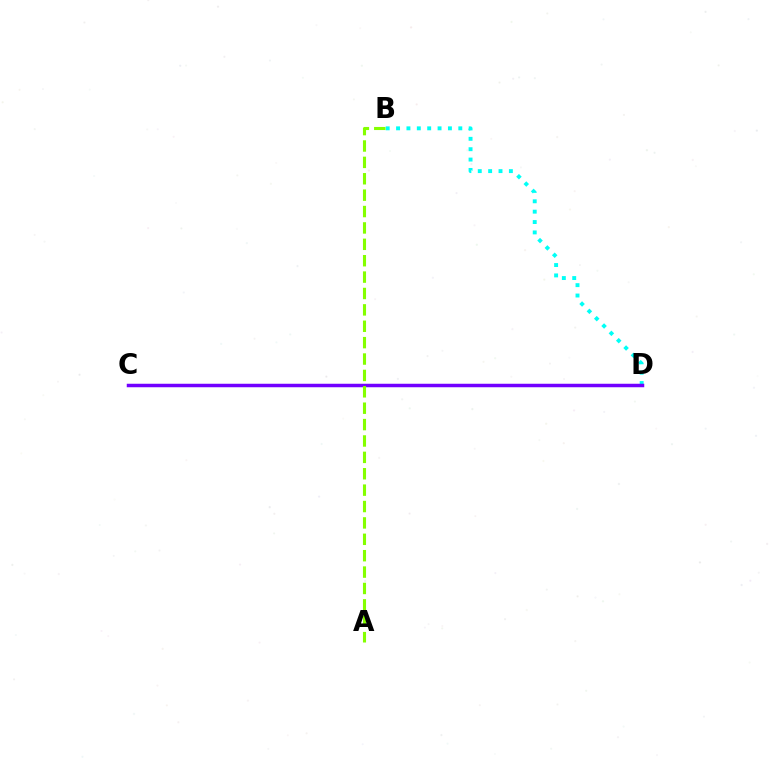{('B', 'D'): [{'color': '#00fff6', 'line_style': 'dotted', 'thickness': 2.82}], ('C', 'D'): [{'color': '#ff0000', 'line_style': 'dashed', 'thickness': 1.93}, {'color': '#7200ff', 'line_style': 'solid', 'thickness': 2.52}], ('A', 'B'): [{'color': '#84ff00', 'line_style': 'dashed', 'thickness': 2.23}]}